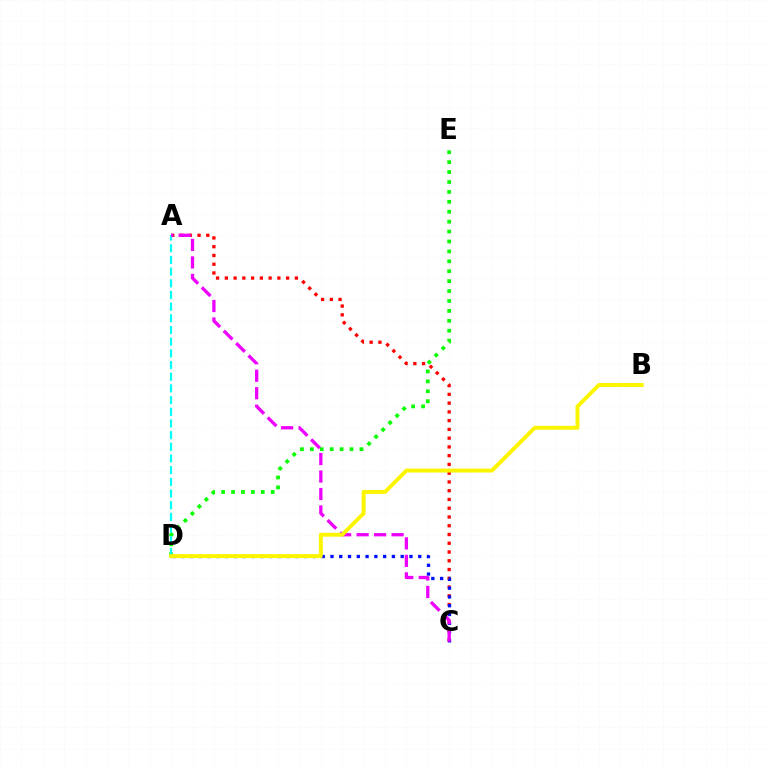{('A', 'C'): [{'color': '#ff0000', 'line_style': 'dotted', 'thickness': 2.38}, {'color': '#ee00ff', 'line_style': 'dashed', 'thickness': 2.38}], ('C', 'D'): [{'color': '#0010ff', 'line_style': 'dotted', 'thickness': 2.38}], ('D', 'E'): [{'color': '#08ff00', 'line_style': 'dotted', 'thickness': 2.69}], ('A', 'D'): [{'color': '#00fff6', 'line_style': 'dashed', 'thickness': 1.59}], ('B', 'D'): [{'color': '#fcf500', 'line_style': 'solid', 'thickness': 2.83}]}